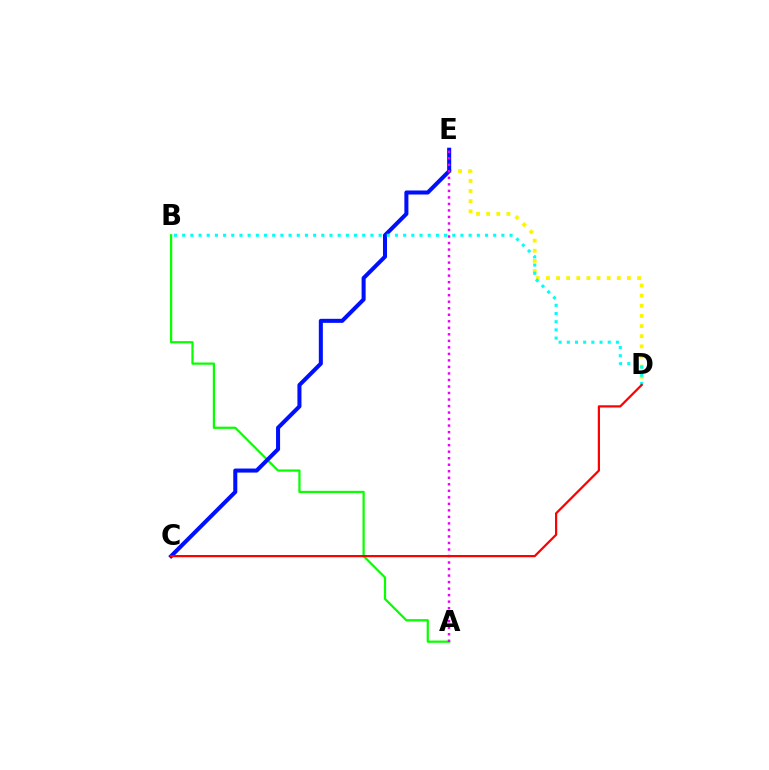{('A', 'B'): [{'color': '#08ff00', 'line_style': 'solid', 'thickness': 1.61}], ('D', 'E'): [{'color': '#fcf500', 'line_style': 'dotted', 'thickness': 2.75}], ('C', 'E'): [{'color': '#0010ff', 'line_style': 'solid', 'thickness': 2.91}], ('A', 'E'): [{'color': '#ee00ff', 'line_style': 'dotted', 'thickness': 1.77}], ('B', 'D'): [{'color': '#00fff6', 'line_style': 'dotted', 'thickness': 2.22}], ('C', 'D'): [{'color': '#ff0000', 'line_style': 'solid', 'thickness': 1.6}]}